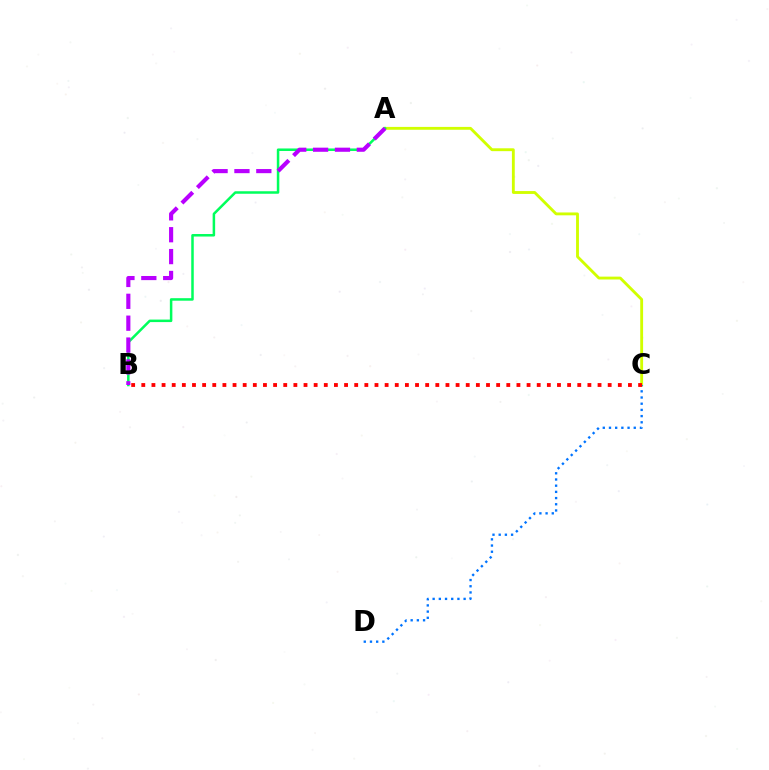{('A', 'C'): [{'color': '#d1ff00', 'line_style': 'solid', 'thickness': 2.06}], ('A', 'B'): [{'color': '#00ff5c', 'line_style': 'solid', 'thickness': 1.81}, {'color': '#b900ff', 'line_style': 'dashed', 'thickness': 2.97}], ('C', 'D'): [{'color': '#0074ff', 'line_style': 'dotted', 'thickness': 1.68}], ('B', 'C'): [{'color': '#ff0000', 'line_style': 'dotted', 'thickness': 2.75}]}